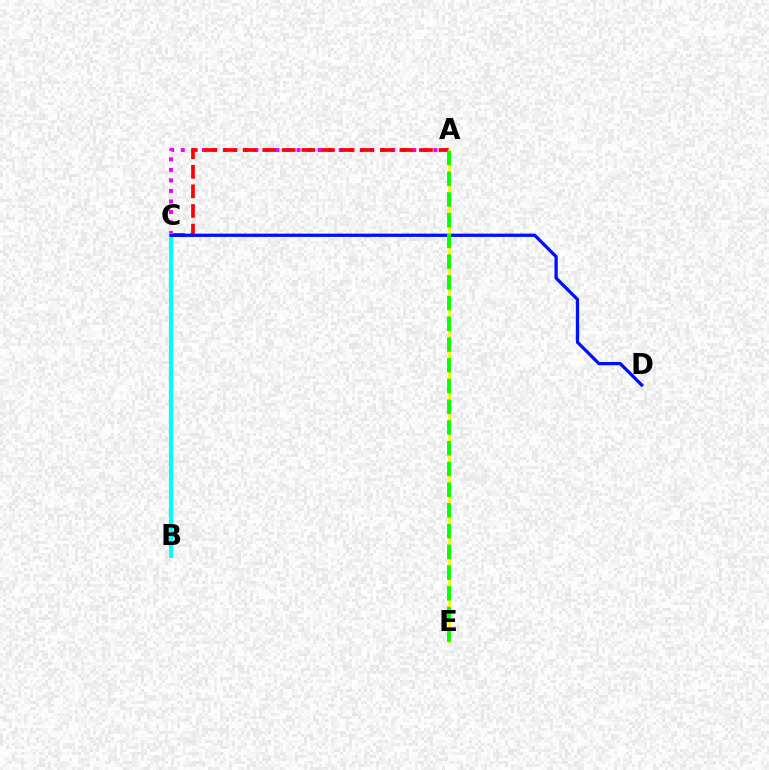{('A', 'C'): [{'color': '#ee00ff', 'line_style': 'dotted', 'thickness': 2.86}, {'color': '#ff0000', 'line_style': 'dashed', 'thickness': 2.66}], ('B', 'C'): [{'color': '#00fff6', 'line_style': 'solid', 'thickness': 2.97}], ('C', 'D'): [{'color': '#0010ff', 'line_style': 'solid', 'thickness': 2.36}], ('A', 'E'): [{'color': '#fcf500', 'line_style': 'solid', 'thickness': 1.88}, {'color': '#08ff00', 'line_style': 'dashed', 'thickness': 2.82}]}